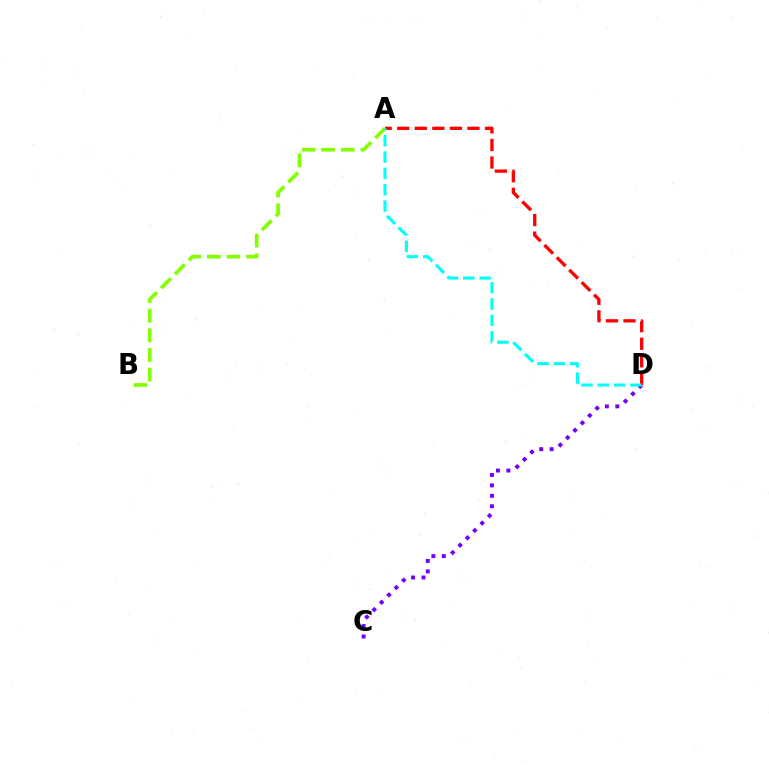{('A', 'B'): [{'color': '#84ff00', 'line_style': 'dashed', 'thickness': 2.67}], ('C', 'D'): [{'color': '#7200ff', 'line_style': 'dotted', 'thickness': 2.83}], ('A', 'D'): [{'color': '#ff0000', 'line_style': 'dashed', 'thickness': 2.38}, {'color': '#00fff6', 'line_style': 'dashed', 'thickness': 2.22}]}